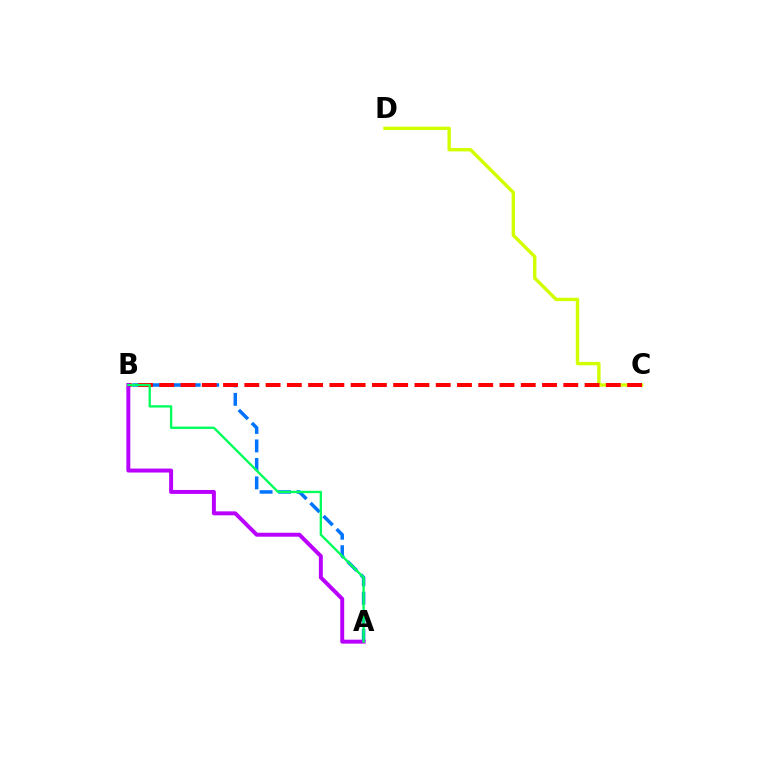{('C', 'D'): [{'color': '#d1ff00', 'line_style': 'solid', 'thickness': 2.45}], ('A', 'B'): [{'color': '#0074ff', 'line_style': 'dashed', 'thickness': 2.51}, {'color': '#b900ff', 'line_style': 'solid', 'thickness': 2.84}, {'color': '#00ff5c', 'line_style': 'solid', 'thickness': 1.69}], ('B', 'C'): [{'color': '#ff0000', 'line_style': 'dashed', 'thickness': 2.89}]}